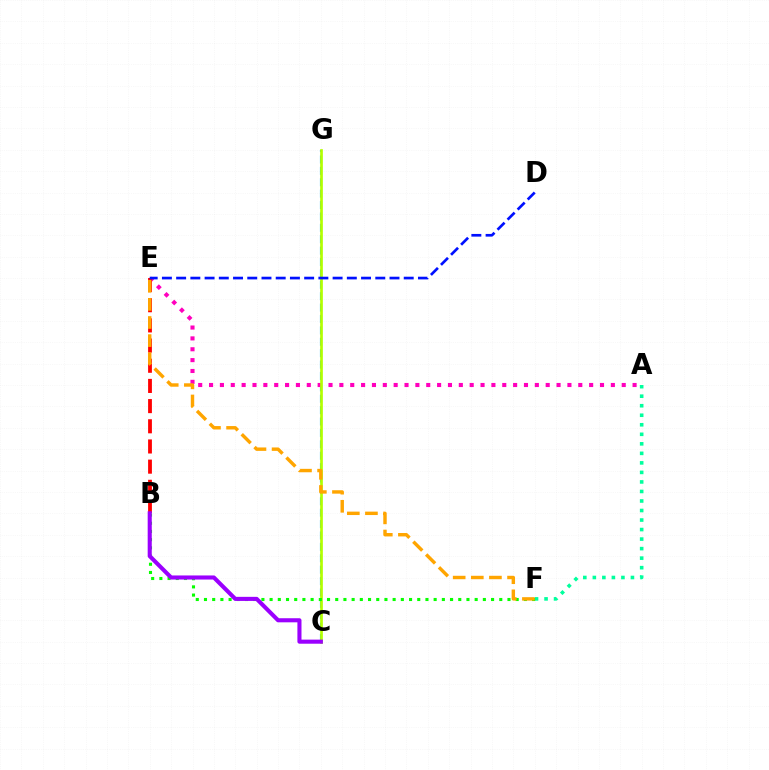{('C', 'G'): [{'color': '#00b5ff', 'line_style': 'dashed', 'thickness': 1.55}, {'color': '#b3ff00', 'line_style': 'solid', 'thickness': 1.94}], ('A', 'E'): [{'color': '#ff00bd', 'line_style': 'dotted', 'thickness': 2.95}], ('A', 'F'): [{'color': '#00ff9d', 'line_style': 'dotted', 'thickness': 2.59}], ('B', 'F'): [{'color': '#08ff00', 'line_style': 'dotted', 'thickness': 2.23}], ('B', 'E'): [{'color': '#ff0000', 'line_style': 'dashed', 'thickness': 2.74}], ('D', 'E'): [{'color': '#0010ff', 'line_style': 'dashed', 'thickness': 1.93}], ('B', 'C'): [{'color': '#9b00ff', 'line_style': 'solid', 'thickness': 2.94}], ('E', 'F'): [{'color': '#ffa500', 'line_style': 'dashed', 'thickness': 2.46}]}